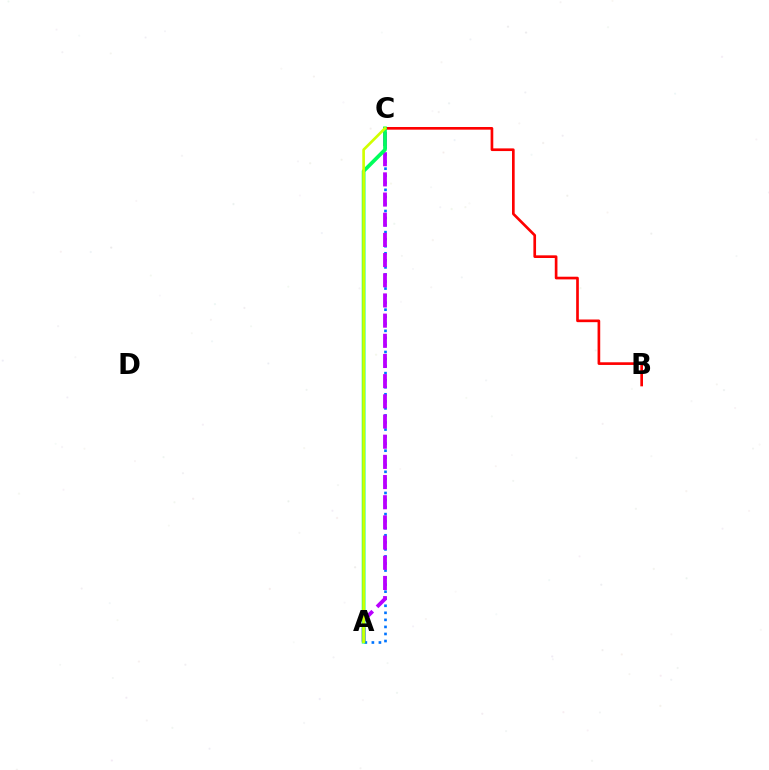{('A', 'C'): [{'color': '#0074ff', 'line_style': 'dotted', 'thickness': 1.92}, {'color': '#b900ff', 'line_style': 'dashed', 'thickness': 2.74}, {'color': '#00ff5c', 'line_style': 'solid', 'thickness': 2.66}, {'color': '#d1ff00', 'line_style': 'solid', 'thickness': 1.92}], ('B', 'C'): [{'color': '#ff0000', 'line_style': 'solid', 'thickness': 1.92}]}